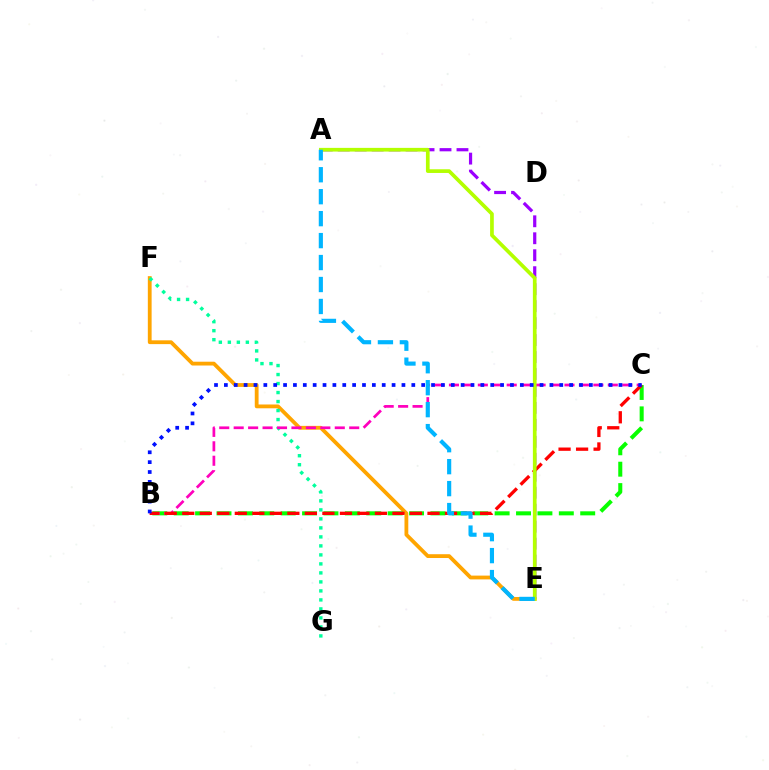{('A', 'E'): [{'color': '#9b00ff', 'line_style': 'dashed', 'thickness': 2.3}, {'color': '#b3ff00', 'line_style': 'solid', 'thickness': 2.66}, {'color': '#00b5ff', 'line_style': 'dashed', 'thickness': 2.98}], ('E', 'F'): [{'color': '#ffa500', 'line_style': 'solid', 'thickness': 2.74}], ('F', 'G'): [{'color': '#00ff9d', 'line_style': 'dotted', 'thickness': 2.45}], ('B', 'C'): [{'color': '#08ff00', 'line_style': 'dashed', 'thickness': 2.91}, {'color': '#ff00bd', 'line_style': 'dashed', 'thickness': 1.96}, {'color': '#ff0000', 'line_style': 'dashed', 'thickness': 2.38}, {'color': '#0010ff', 'line_style': 'dotted', 'thickness': 2.68}]}